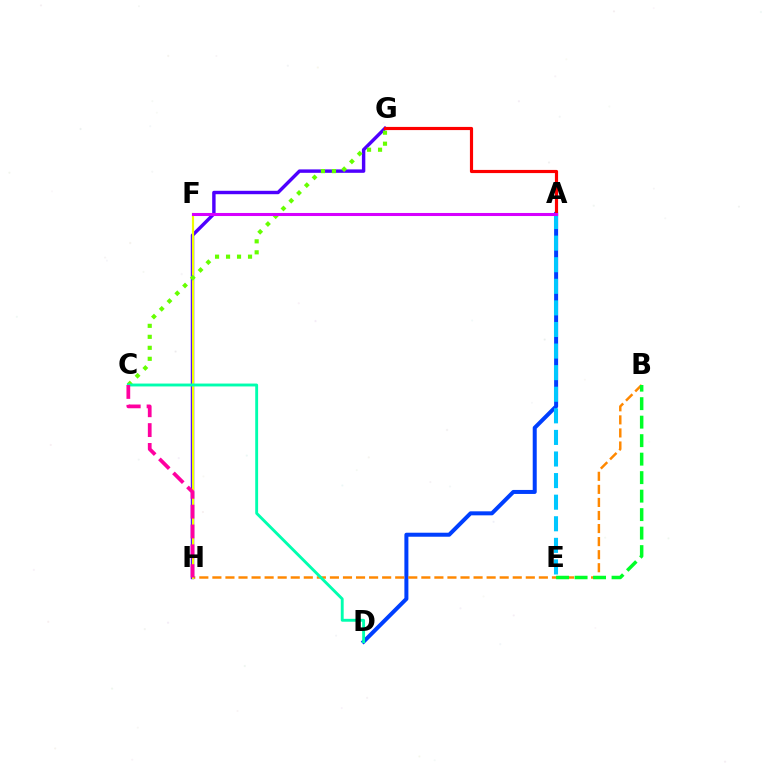{('A', 'D'): [{'color': '#003fff', 'line_style': 'solid', 'thickness': 2.88}], ('B', 'H'): [{'color': '#ff8800', 'line_style': 'dashed', 'thickness': 1.77}], ('G', 'H'): [{'color': '#4f00ff', 'line_style': 'solid', 'thickness': 2.46}], ('F', 'H'): [{'color': '#eeff00', 'line_style': 'solid', 'thickness': 1.56}], ('A', 'G'): [{'color': '#ff0000', 'line_style': 'solid', 'thickness': 2.28}], ('C', 'G'): [{'color': '#66ff00', 'line_style': 'dotted', 'thickness': 2.99}], ('C', 'D'): [{'color': '#00ffaf', 'line_style': 'solid', 'thickness': 2.07}], ('B', 'E'): [{'color': '#00ff27', 'line_style': 'dashed', 'thickness': 2.51}], ('C', 'H'): [{'color': '#ff00a0', 'line_style': 'dashed', 'thickness': 2.7}], ('A', 'E'): [{'color': '#00c7ff', 'line_style': 'dashed', 'thickness': 2.93}], ('A', 'F'): [{'color': '#d600ff', 'line_style': 'solid', 'thickness': 2.2}]}